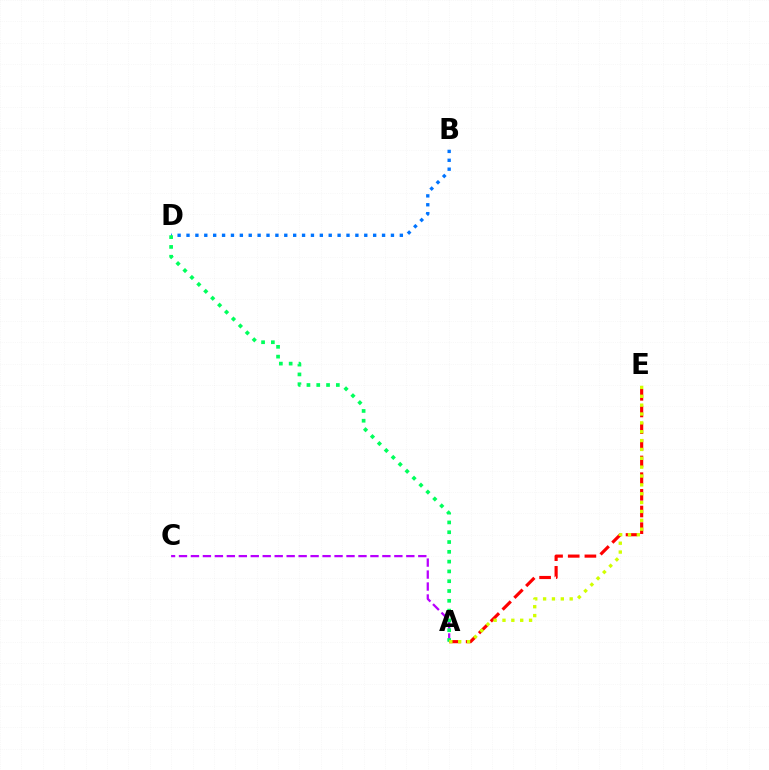{('A', 'E'): [{'color': '#ff0000', 'line_style': 'dashed', 'thickness': 2.26}, {'color': '#d1ff00', 'line_style': 'dotted', 'thickness': 2.41}], ('A', 'C'): [{'color': '#b900ff', 'line_style': 'dashed', 'thickness': 1.63}], ('B', 'D'): [{'color': '#0074ff', 'line_style': 'dotted', 'thickness': 2.41}], ('A', 'D'): [{'color': '#00ff5c', 'line_style': 'dotted', 'thickness': 2.66}]}